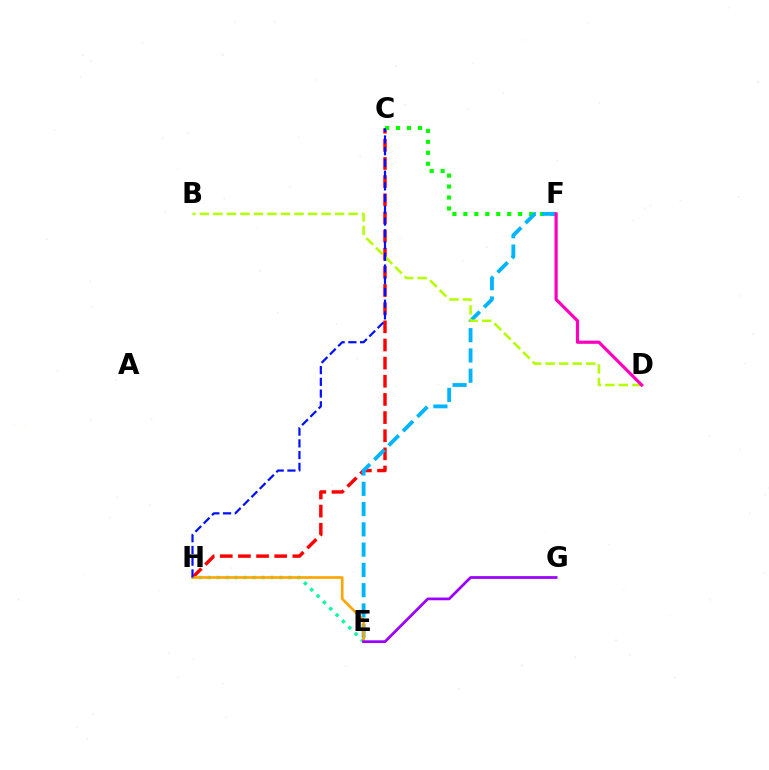{('C', 'H'): [{'color': '#ff0000', 'line_style': 'dashed', 'thickness': 2.47}, {'color': '#0010ff', 'line_style': 'dashed', 'thickness': 1.59}], ('C', 'F'): [{'color': '#08ff00', 'line_style': 'dotted', 'thickness': 2.98}], ('E', 'F'): [{'color': '#00b5ff', 'line_style': 'dashed', 'thickness': 2.75}], ('E', 'H'): [{'color': '#00ff9d', 'line_style': 'dotted', 'thickness': 2.44}, {'color': '#ffa500', 'line_style': 'solid', 'thickness': 1.91}], ('B', 'D'): [{'color': '#b3ff00', 'line_style': 'dashed', 'thickness': 1.84}], ('D', 'F'): [{'color': '#ff00bd', 'line_style': 'solid', 'thickness': 2.29}], ('E', 'G'): [{'color': '#9b00ff', 'line_style': 'solid', 'thickness': 1.97}]}